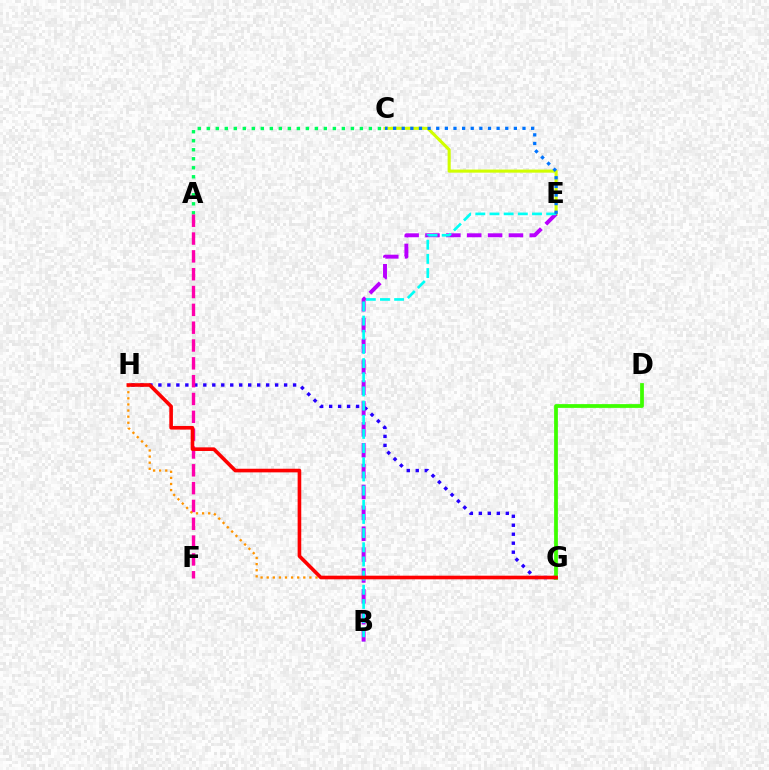{('G', 'H'): [{'color': '#2500ff', 'line_style': 'dotted', 'thickness': 2.44}, {'color': '#ff9400', 'line_style': 'dotted', 'thickness': 1.66}, {'color': '#ff0000', 'line_style': 'solid', 'thickness': 2.61}], ('A', 'C'): [{'color': '#00ff5c', 'line_style': 'dotted', 'thickness': 2.45}], ('C', 'E'): [{'color': '#d1ff00', 'line_style': 'solid', 'thickness': 2.23}, {'color': '#0074ff', 'line_style': 'dotted', 'thickness': 2.34}], ('B', 'E'): [{'color': '#b900ff', 'line_style': 'dashed', 'thickness': 2.84}, {'color': '#00fff6', 'line_style': 'dashed', 'thickness': 1.92}], ('A', 'F'): [{'color': '#ff00ac', 'line_style': 'dashed', 'thickness': 2.42}], ('D', 'G'): [{'color': '#3dff00', 'line_style': 'solid', 'thickness': 2.71}]}